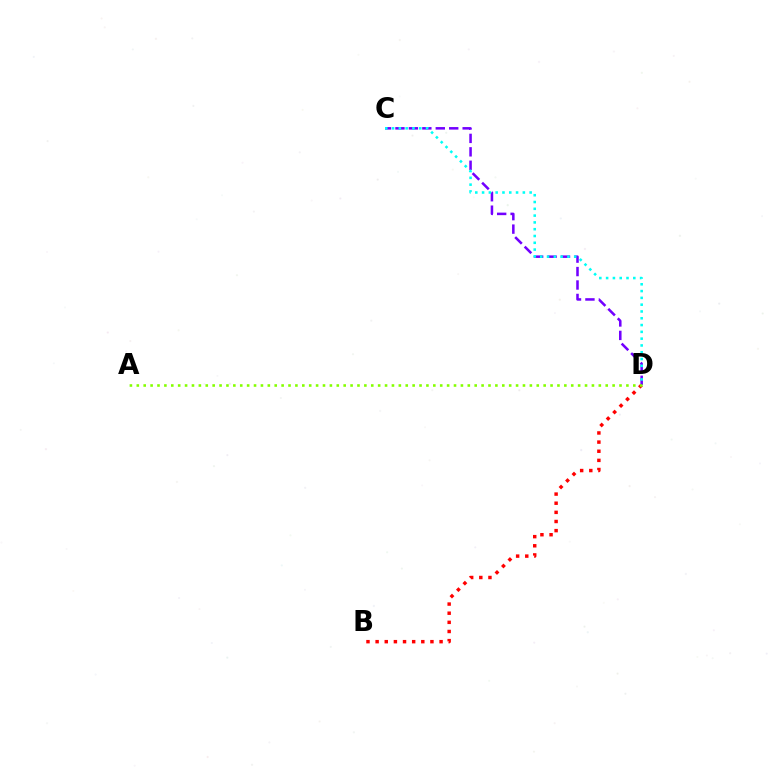{('C', 'D'): [{'color': '#7200ff', 'line_style': 'dashed', 'thickness': 1.83}, {'color': '#00fff6', 'line_style': 'dotted', 'thickness': 1.85}], ('B', 'D'): [{'color': '#ff0000', 'line_style': 'dotted', 'thickness': 2.48}], ('A', 'D'): [{'color': '#84ff00', 'line_style': 'dotted', 'thickness': 1.87}]}